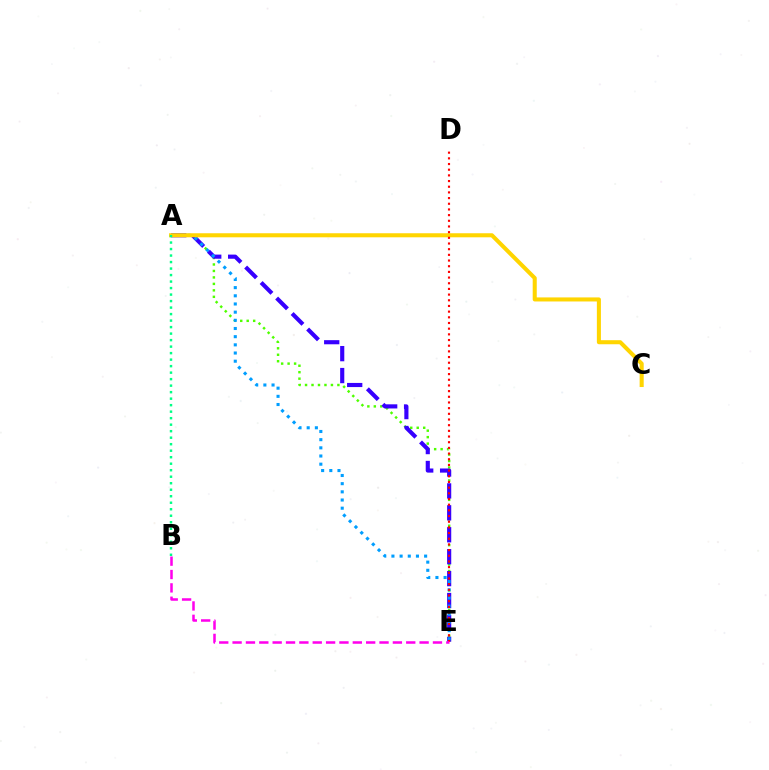{('A', 'E'): [{'color': '#4fff00', 'line_style': 'dotted', 'thickness': 1.76}, {'color': '#3700ff', 'line_style': 'dashed', 'thickness': 2.98}, {'color': '#009eff', 'line_style': 'dotted', 'thickness': 2.22}], ('A', 'C'): [{'color': '#ffd500', 'line_style': 'solid', 'thickness': 2.92}], ('A', 'B'): [{'color': '#00ff86', 'line_style': 'dotted', 'thickness': 1.77}], ('D', 'E'): [{'color': '#ff0000', 'line_style': 'dotted', 'thickness': 1.54}], ('B', 'E'): [{'color': '#ff00ed', 'line_style': 'dashed', 'thickness': 1.81}]}